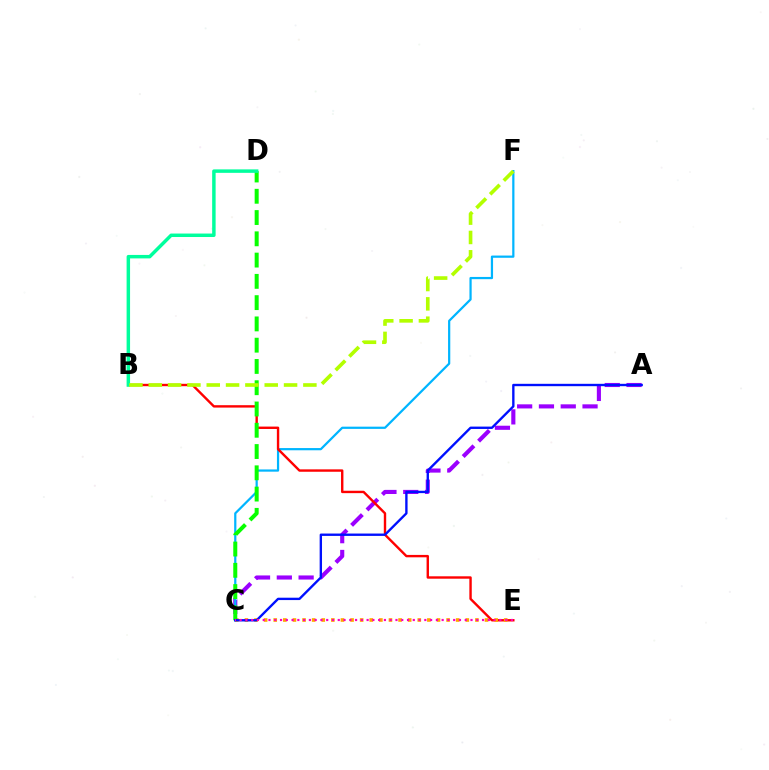{('A', 'C'): [{'color': '#9b00ff', 'line_style': 'dashed', 'thickness': 2.96}, {'color': '#0010ff', 'line_style': 'solid', 'thickness': 1.7}], ('C', 'F'): [{'color': '#00b5ff', 'line_style': 'solid', 'thickness': 1.6}], ('B', 'E'): [{'color': '#ff0000', 'line_style': 'solid', 'thickness': 1.73}], ('C', 'E'): [{'color': '#ffa500', 'line_style': 'dotted', 'thickness': 2.61}, {'color': '#ff00bd', 'line_style': 'dotted', 'thickness': 1.57}], ('C', 'D'): [{'color': '#08ff00', 'line_style': 'dashed', 'thickness': 2.89}], ('B', 'D'): [{'color': '#00ff9d', 'line_style': 'solid', 'thickness': 2.5}], ('B', 'F'): [{'color': '#b3ff00', 'line_style': 'dashed', 'thickness': 2.63}]}